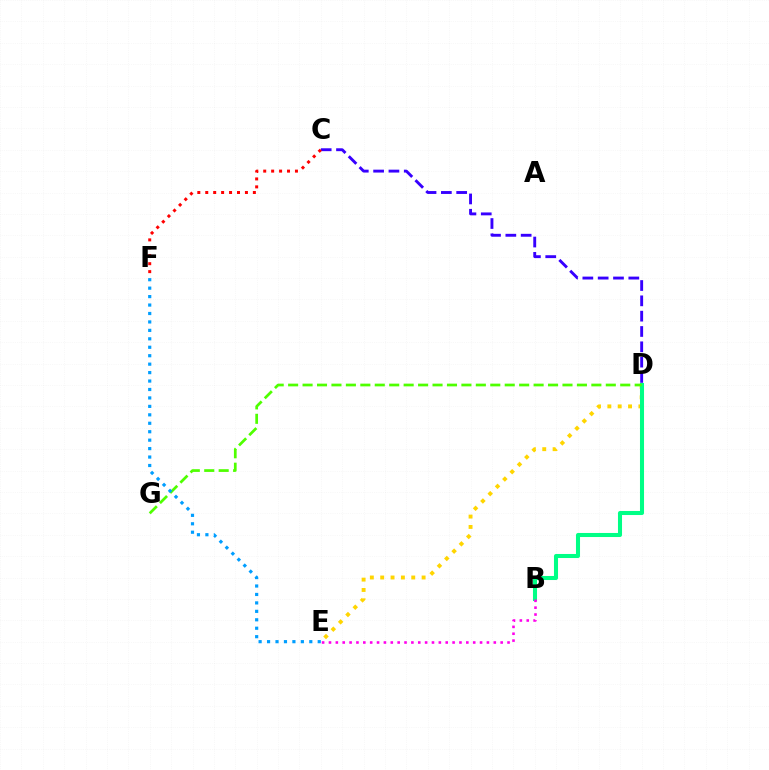{('D', 'E'): [{'color': '#ffd500', 'line_style': 'dotted', 'thickness': 2.81}], ('C', 'D'): [{'color': '#3700ff', 'line_style': 'dashed', 'thickness': 2.08}], ('B', 'D'): [{'color': '#00ff86', 'line_style': 'solid', 'thickness': 2.92}], ('D', 'G'): [{'color': '#4fff00', 'line_style': 'dashed', 'thickness': 1.96}], ('B', 'E'): [{'color': '#ff00ed', 'line_style': 'dotted', 'thickness': 1.87}], ('C', 'F'): [{'color': '#ff0000', 'line_style': 'dotted', 'thickness': 2.16}], ('E', 'F'): [{'color': '#009eff', 'line_style': 'dotted', 'thickness': 2.29}]}